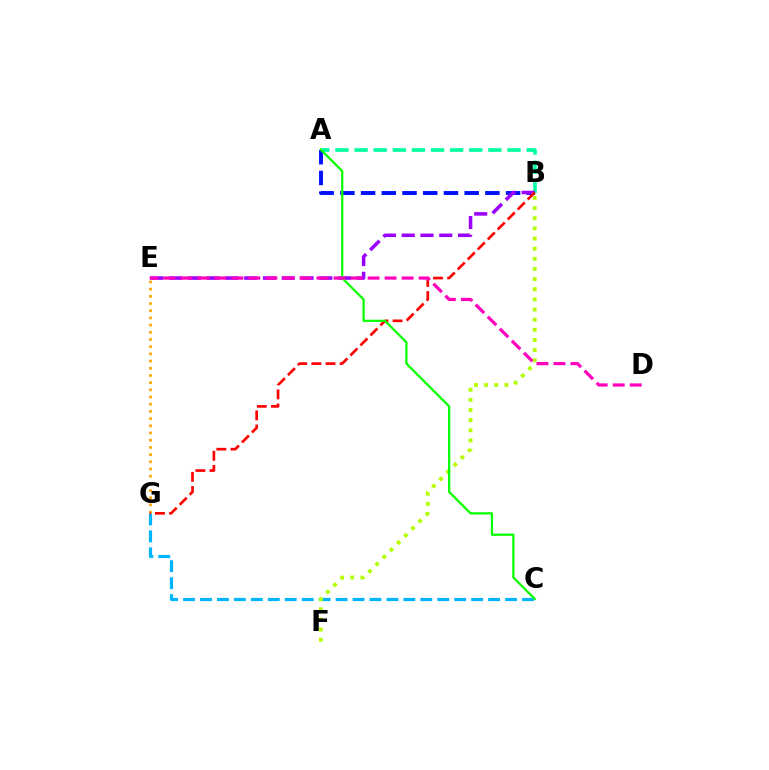{('C', 'G'): [{'color': '#00b5ff', 'line_style': 'dashed', 'thickness': 2.3}], ('A', 'B'): [{'color': '#00ff9d', 'line_style': 'dashed', 'thickness': 2.6}, {'color': '#0010ff', 'line_style': 'dashed', 'thickness': 2.81}], ('B', 'E'): [{'color': '#9b00ff', 'line_style': 'dashed', 'thickness': 2.55}], ('E', 'G'): [{'color': '#ffa500', 'line_style': 'dotted', 'thickness': 1.95}], ('B', 'F'): [{'color': '#b3ff00', 'line_style': 'dotted', 'thickness': 2.76}], ('B', 'G'): [{'color': '#ff0000', 'line_style': 'dashed', 'thickness': 1.92}], ('A', 'C'): [{'color': '#08ff00', 'line_style': 'solid', 'thickness': 1.61}], ('D', 'E'): [{'color': '#ff00bd', 'line_style': 'dashed', 'thickness': 2.31}]}